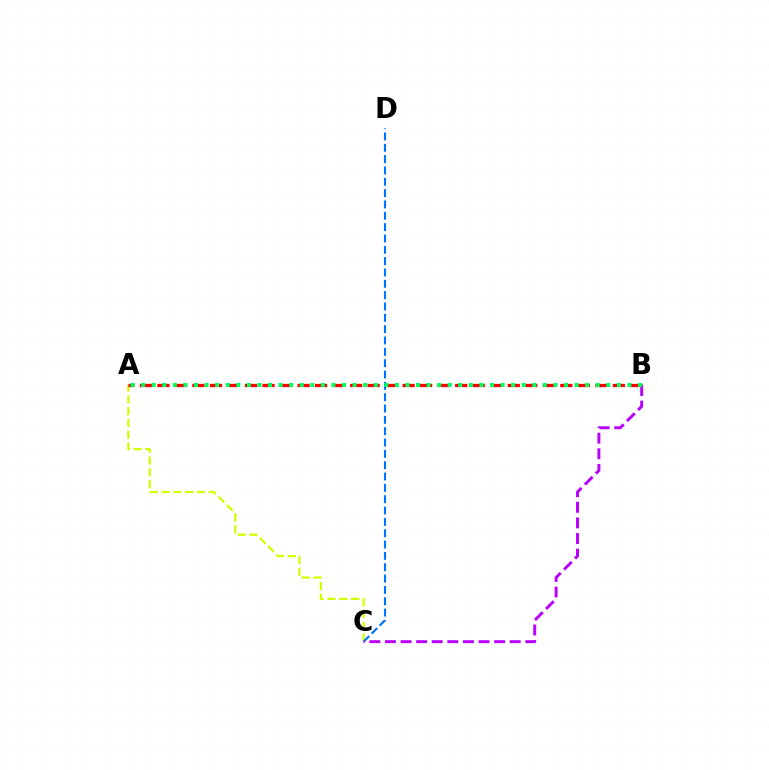{('A', 'C'): [{'color': '#d1ff00', 'line_style': 'dashed', 'thickness': 1.6}], ('C', 'D'): [{'color': '#0074ff', 'line_style': 'dashed', 'thickness': 1.54}], ('A', 'B'): [{'color': '#ff0000', 'line_style': 'dashed', 'thickness': 2.38}, {'color': '#00ff5c', 'line_style': 'dotted', 'thickness': 2.87}], ('B', 'C'): [{'color': '#b900ff', 'line_style': 'dashed', 'thickness': 2.12}]}